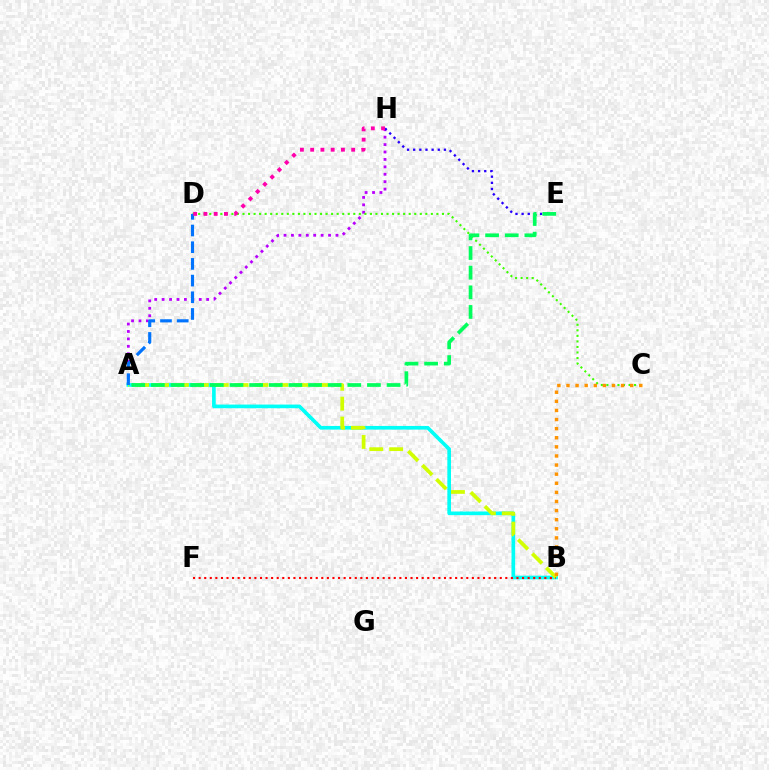{('A', 'H'): [{'color': '#b900ff', 'line_style': 'dotted', 'thickness': 2.02}], ('C', 'D'): [{'color': '#3dff00', 'line_style': 'dotted', 'thickness': 1.51}], ('A', 'B'): [{'color': '#00fff6', 'line_style': 'solid', 'thickness': 2.63}, {'color': '#d1ff00', 'line_style': 'dashed', 'thickness': 2.7}], ('B', 'F'): [{'color': '#ff0000', 'line_style': 'dotted', 'thickness': 1.52}], ('E', 'H'): [{'color': '#2500ff', 'line_style': 'dotted', 'thickness': 1.67}], ('A', 'D'): [{'color': '#0074ff', 'line_style': 'dashed', 'thickness': 2.27}], ('A', 'E'): [{'color': '#00ff5c', 'line_style': 'dashed', 'thickness': 2.67}], ('B', 'C'): [{'color': '#ff9400', 'line_style': 'dotted', 'thickness': 2.47}], ('D', 'H'): [{'color': '#ff00ac', 'line_style': 'dotted', 'thickness': 2.79}]}